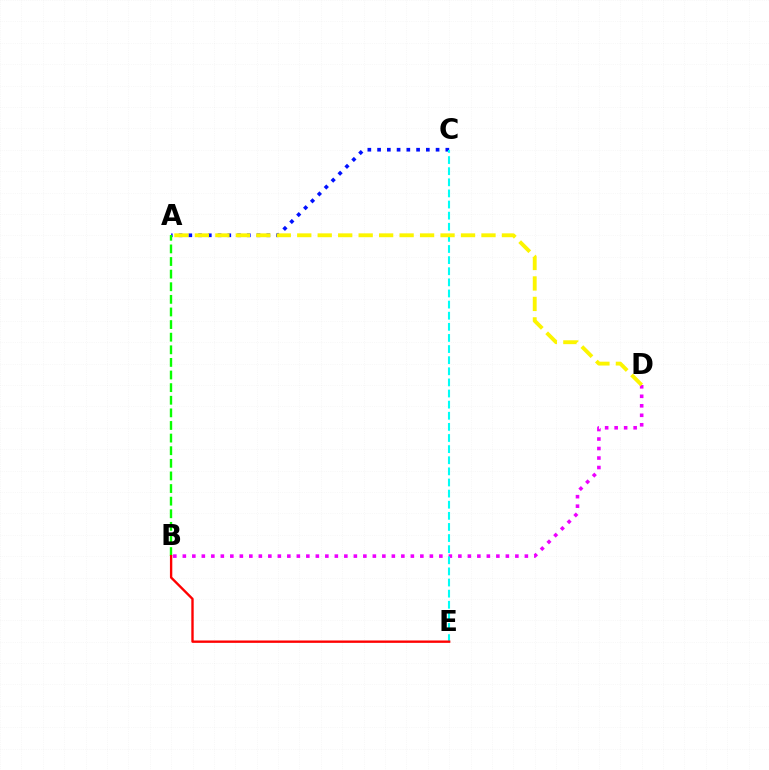{('A', 'C'): [{'color': '#0010ff', 'line_style': 'dotted', 'thickness': 2.65}], ('B', 'D'): [{'color': '#ee00ff', 'line_style': 'dotted', 'thickness': 2.58}], ('C', 'E'): [{'color': '#00fff6', 'line_style': 'dashed', 'thickness': 1.51}], ('A', 'B'): [{'color': '#08ff00', 'line_style': 'dashed', 'thickness': 1.71}], ('A', 'D'): [{'color': '#fcf500', 'line_style': 'dashed', 'thickness': 2.78}], ('B', 'E'): [{'color': '#ff0000', 'line_style': 'solid', 'thickness': 1.7}]}